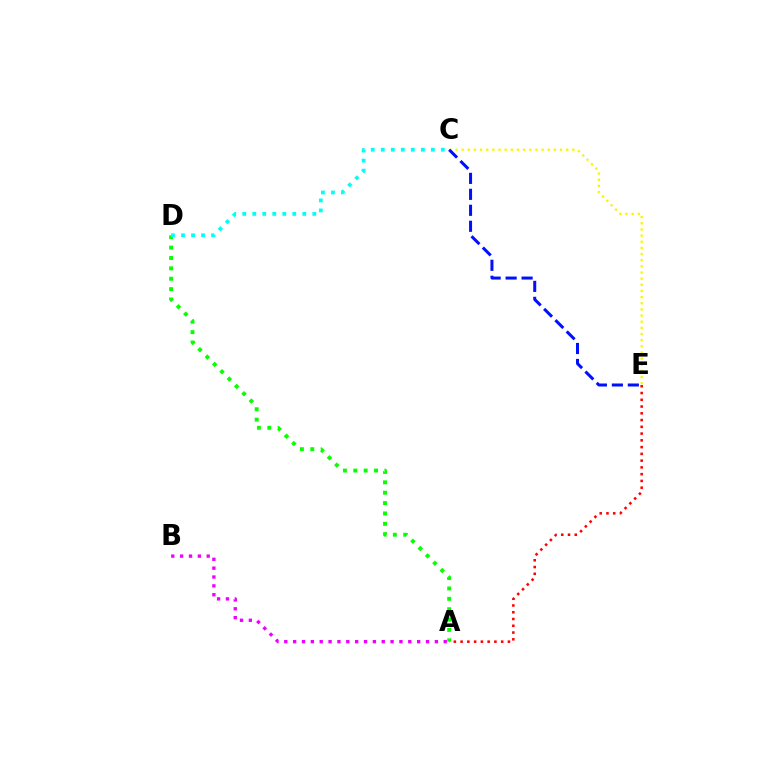{('A', 'E'): [{'color': '#ff0000', 'line_style': 'dotted', 'thickness': 1.84}], ('A', 'B'): [{'color': '#ee00ff', 'line_style': 'dotted', 'thickness': 2.41}], ('C', 'E'): [{'color': '#fcf500', 'line_style': 'dotted', 'thickness': 1.67}, {'color': '#0010ff', 'line_style': 'dashed', 'thickness': 2.17}], ('A', 'D'): [{'color': '#08ff00', 'line_style': 'dotted', 'thickness': 2.82}], ('C', 'D'): [{'color': '#00fff6', 'line_style': 'dotted', 'thickness': 2.72}]}